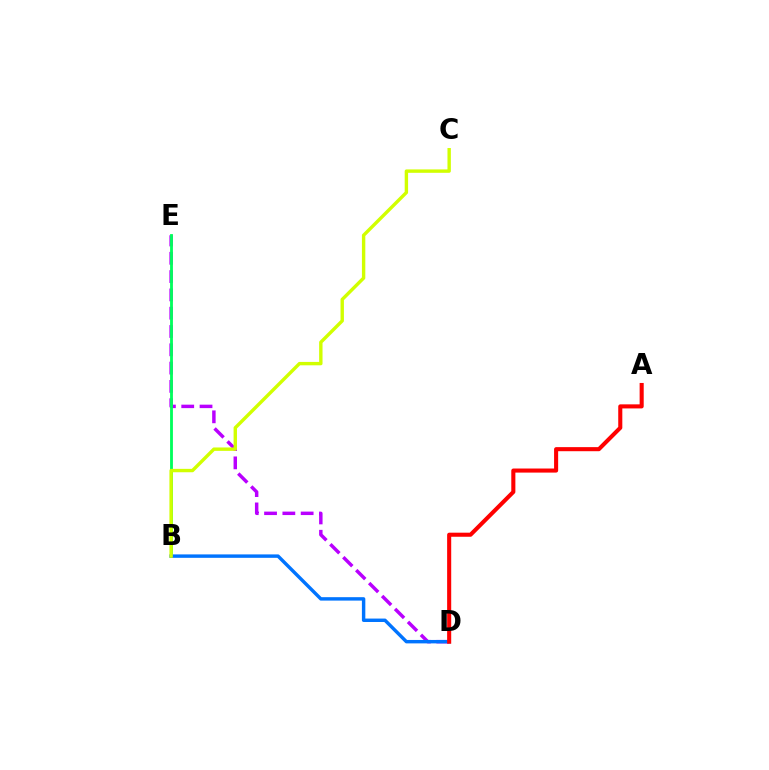{('D', 'E'): [{'color': '#b900ff', 'line_style': 'dashed', 'thickness': 2.49}], ('B', 'E'): [{'color': '#00ff5c', 'line_style': 'solid', 'thickness': 2.03}], ('B', 'D'): [{'color': '#0074ff', 'line_style': 'solid', 'thickness': 2.47}], ('B', 'C'): [{'color': '#d1ff00', 'line_style': 'solid', 'thickness': 2.44}], ('A', 'D'): [{'color': '#ff0000', 'line_style': 'solid', 'thickness': 2.94}]}